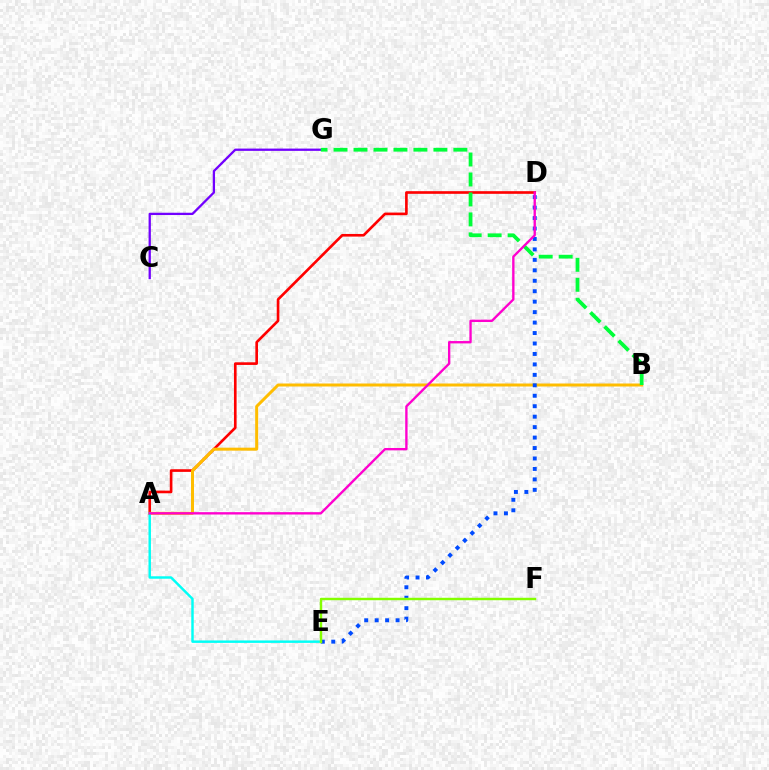{('C', 'G'): [{'color': '#7200ff', 'line_style': 'solid', 'thickness': 1.65}], ('A', 'D'): [{'color': '#ff0000', 'line_style': 'solid', 'thickness': 1.9}, {'color': '#ff00cf', 'line_style': 'solid', 'thickness': 1.7}], ('A', 'B'): [{'color': '#ffbd00', 'line_style': 'solid', 'thickness': 2.15}], ('A', 'E'): [{'color': '#00fff6', 'line_style': 'solid', 'thickness': 1.76}], ('D', 'E'): [{'color': '#004bff', 'line_style': 'dotted', 'thickness': 2.84}], ('E', 'F'): [{'color': '#84ff00', 'line_style': 'solid', 'thickness': 1.76}], ('B', 'G'): [{'color': '#00ff39', 'line_style': 'dashed', 'thickness': 2.71}]}